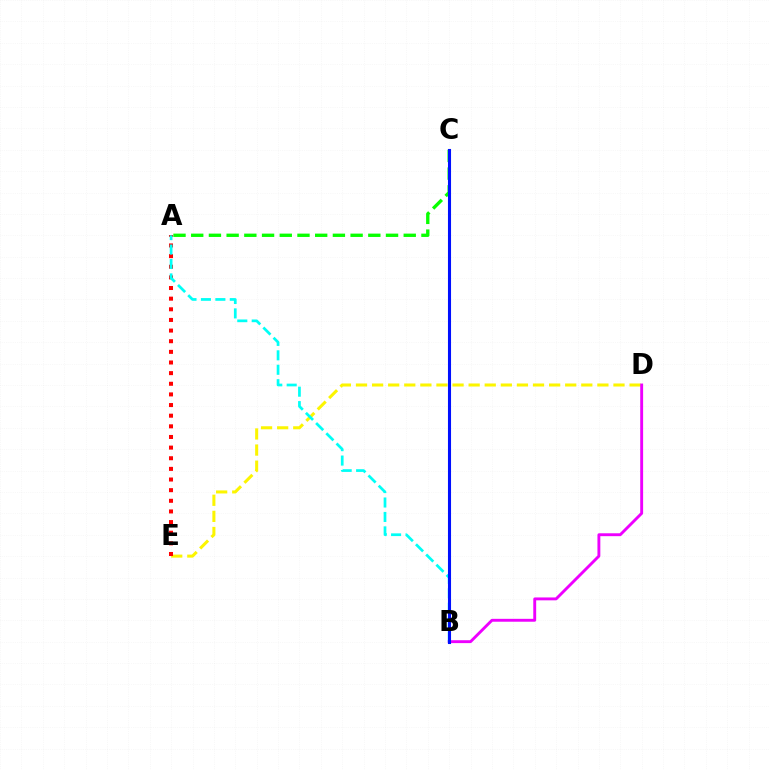{('D', 'E'): [{'color': '#fcf500', 'line_style': 'dashed', 'thickness': 2.19}], ('B', 'D'): [{'color': '#ee00ff', 'line_style': 'solid', 'thickness': 2.08}], ('A', 'C'): [{'color': '#08ff00', 'line_style': 'dashed', 'thickness': 2.41}], ('A', 'E'): [{'color': '#ff0000', 'line_style': 'dotted', 'thickness': 2.89}], ('A', 'B'): [{'color': '#00fff6', 'line_style': 'dashed', 'thickness': 1.96}], ('B', 'C'): [{'color': '#0010ff', 'line_style': 'solid', 'thickness': 2.22}]}